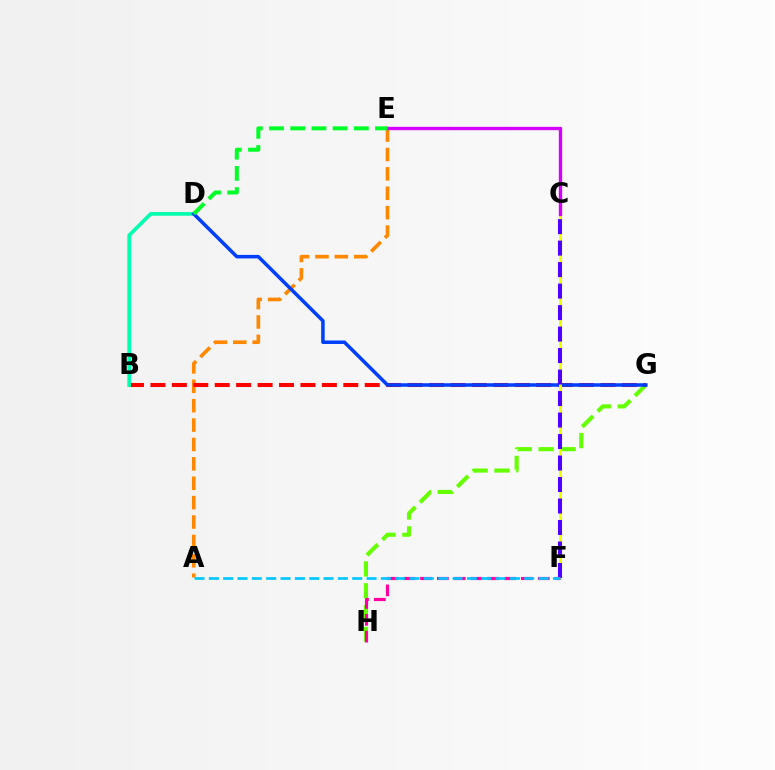{('A', 'E'): [{'color': '#ff8800', 'line_style': 'dashed', 'thickness': 2.63}], ('G', 'H'): [{'color': '#66ff00', 'line_style': 'dashed', 'thickness': 2.97}], ('B', 'G'): [{'color': '#ff0000', 'line_style': 'dashed', 'thickness': 2.91}], ('B', 'D'): [{'color': '#00ffaf', 'line_style': 'solid', 'thickness': 2.65}], ('D', 'G'): [{'color': '#003fff', 'line_style': 'solid', 'thickness': 2.53}], ('C', 'F'): [{'color': '#eeff00', 'line_style': 'solid', 'thickness': 2.02}, {'color': '#4f00ff', 'line_style': 'dashed', 'thickness': 2.92}], ('F', 'H'): [{'color': '#ff00a0', 'line_style': 'dashed', 'thickness': 2.28}], ('C', 'E'): [{'color': '#d600ff', 'line_style': 'solid', 'thickness': 2.42}], ('A', 'F'): [{'color': '#00c7ff', 'line_style': 'dashed', 'thickness': 1.95}], ('D', 'E'): [{'color': '#00ff27', 'line_style': 'dashed', 'thickness': 2.88}]}